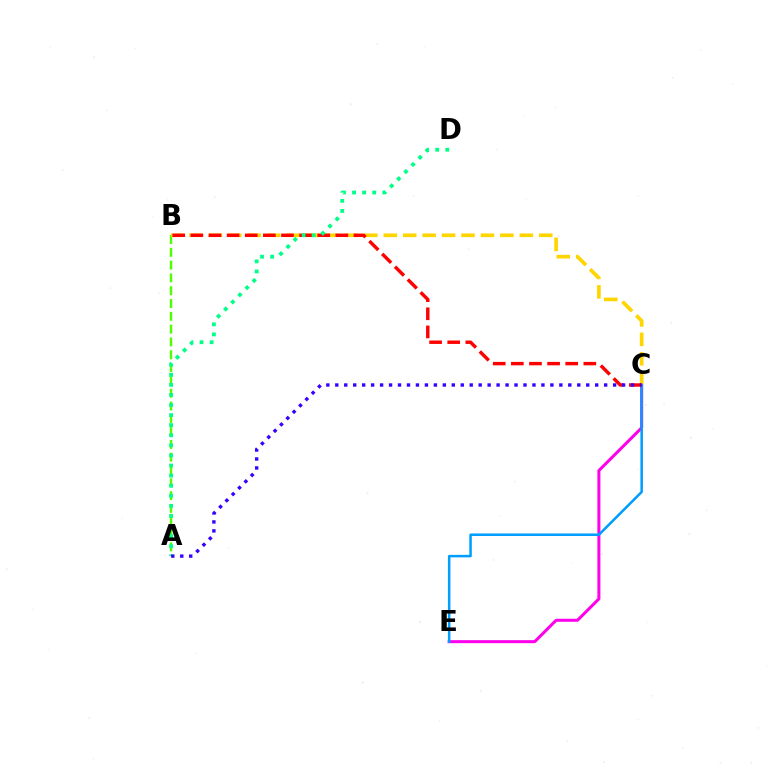{('A', 'B'): [{'color': '#4fff00', 'line_style': 'dashed', 'thickness': 1.74}], ('C', 'E'): [{'color': '#ff00ed', 'line_style': 'solid', 'thickness': 2.18}, {'color': '#009eff', 'line_style': 'solid', 'thickness': 1.82}], ('B', 'C'): [{'color': '#ffd500', 'line_style': 'dashed', 'thickness': 2.64}, {'color': '#ff0000', 'line_style': 'dashed', 'thickness': 2.46}], ('A', 'D'): [{'color': '#00ff86', 'line_style': 'dotted', 'thickness': 2.74}], ('A', 'C'): [{'color': '#3700ff', 'line_style': 'dotted', 'thickness': 2.44}]}